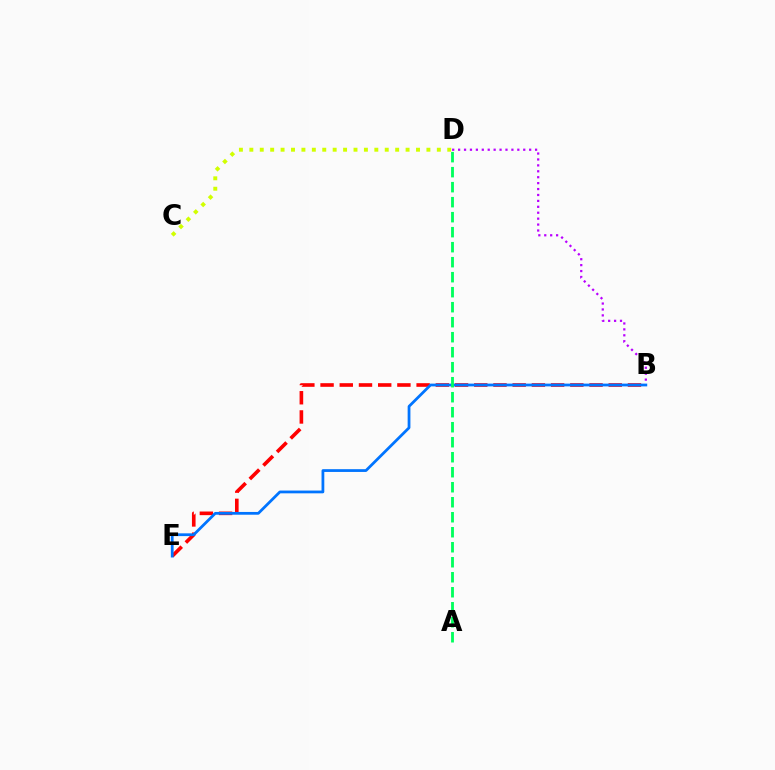{('B', 'D'): [{'color': '#b900ff', 'line_style': 'dotted', 'thickness': 1.61}], ('B', 'E'): [{'color': '#ff0000', 'line_style': 'dashed', 'thickness': 2.61}, {'color': '#0074ff', 'line_style': 'solid', 'thickness': 1.99}], ('C', 'D'): [{'color': '#d1ff00', 'line_style': 'dotted', 'thickness': 2.83}], ('A', 'D'): [{'color': '#00ff5c', 'line_style': 'dashed', 'thickness': 2.04}]}